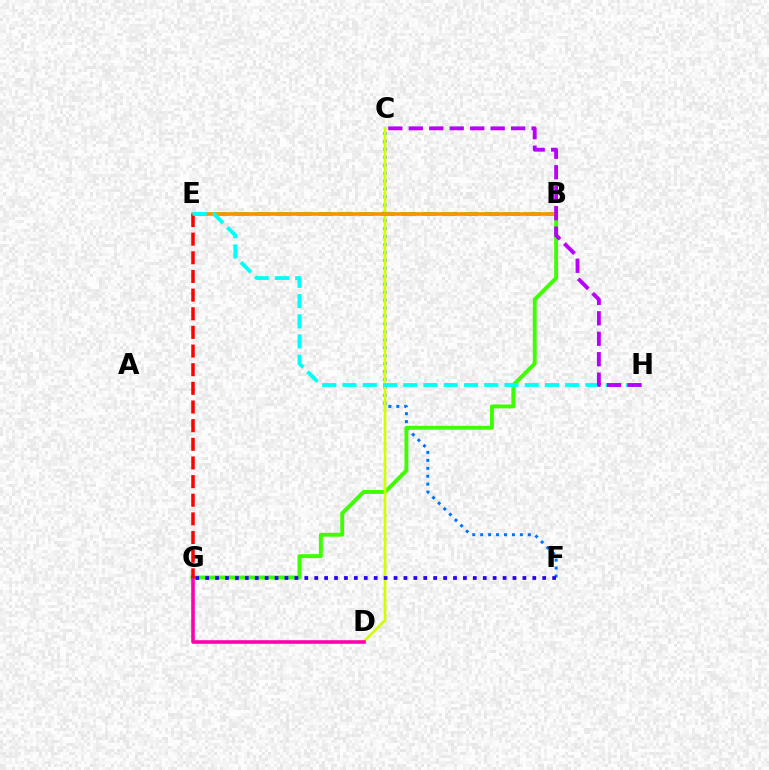{('C', 'F'): [{'color': '#0074ff', 'line_style': 'dotted', 'thickness': 2.16}], ('B', 'G'): [{'color': '#3dff00', 'line_style': 'solid', 'thickness': 2.81}], ('C', 'D'): [{'color': '#d1ff00', 'line_style': 'solid', 'thickness': 1.94}], ('D', 'G'): [{'color': '#ff00ac', 'line_style': 'solid', 'thickness': 2.58}], ('B', 'E'): [{'color': '#00ff5c', 'line_style': 'dashed', 'thickness': 2.83}, {'color': '#ff9400', 'line_style': 'solid', 'thickness': 2.65}], ('E', 'G'): [{'color': '#ff0000', 'line_style': 'dashed', 'thickness': 2.53}], ('F', 'G'): [{'color': '#2500ff', 'line_style': 'dotted', 'thickness': 2.69}], ('E', 'H'): [{'color': '#00fff6', 'line_style': 'dashed', 'thickness': 2.75}], ('C', 'H'): [{'color': '#b900ff', 'line_style': 'dashed', 'thickness': 2.78}]}